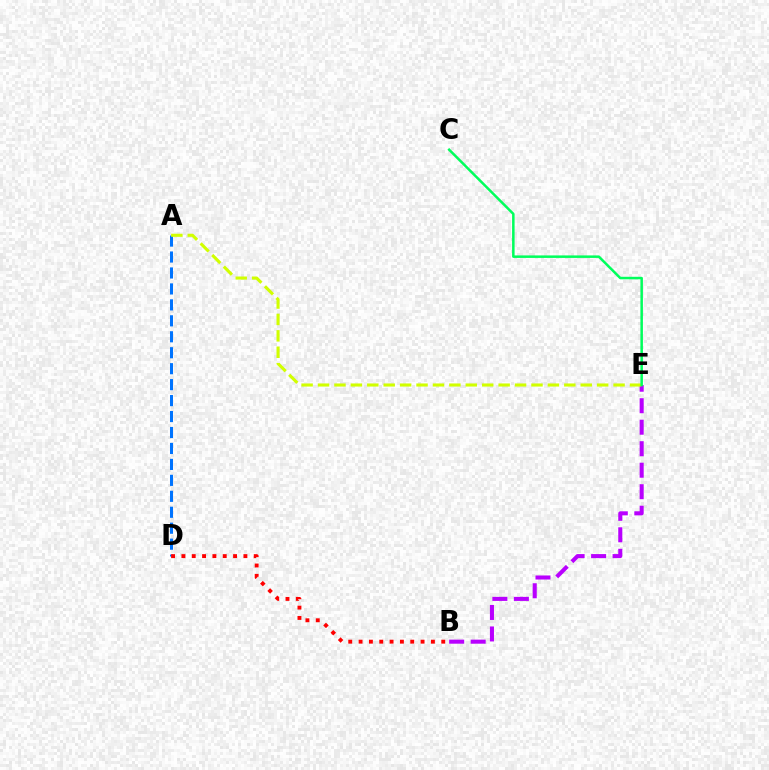{('A', 'D'): [{'color': '#0074ff', 'line_style': 'dashed', 'thickness': 2.17}], ('B', 'E'): [{'color': '#b900ff', 'line_style': 'dashed', 'thickness': 2.92}], ('A', 'E'): [{'color': '#d1ff00', 'line_style': 'dashed', 'thickness': 2.23}], ('B', 'D'): [{'color': '#ff0000', 'line_style': 'dotted', 'thickness': 2.81}], ('C', 'E'): [{'color': '#00ff5c', 'line_style': 'solid', 'thickness': 1.81}]}